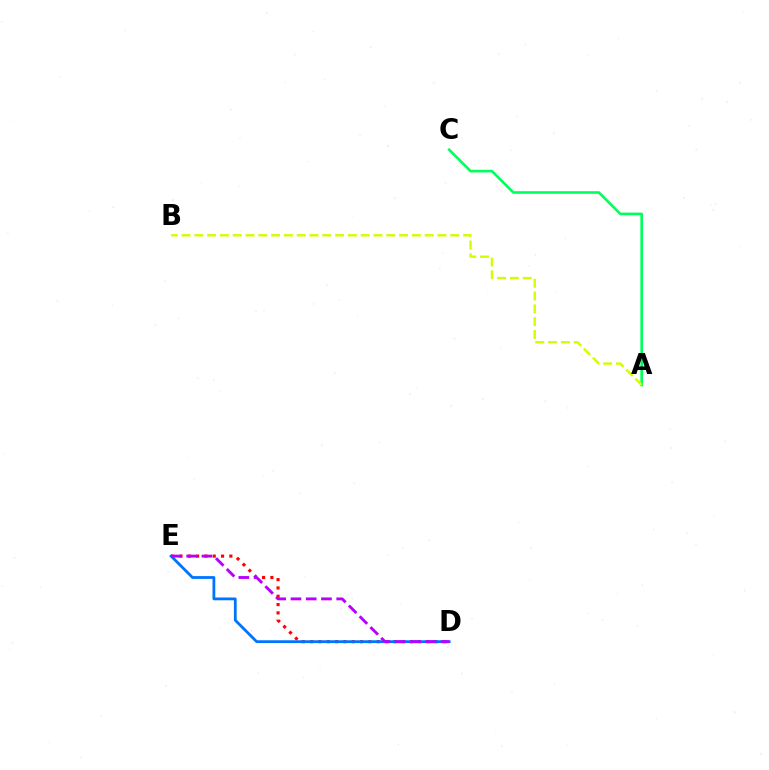{('A', 'C'): [{'color': '#00ff5c', 'line_style': 'solid', 'thickness': 1.89}], ('D', 'E'): [{'color': '#ff0000', 'line_style': 'dotted', 'thickness': 2.26}, {'color': '#0074ff', 'line_style': 'solid', 'thickness': 2.01}, {'color': '#b900ff', 'line_style': 'dashed', 'thickness': 2.07}], ('A', 'B'): [{'color': '#d1ff00', 'line_style': 'dashed', 'thickness': 1.74}]}